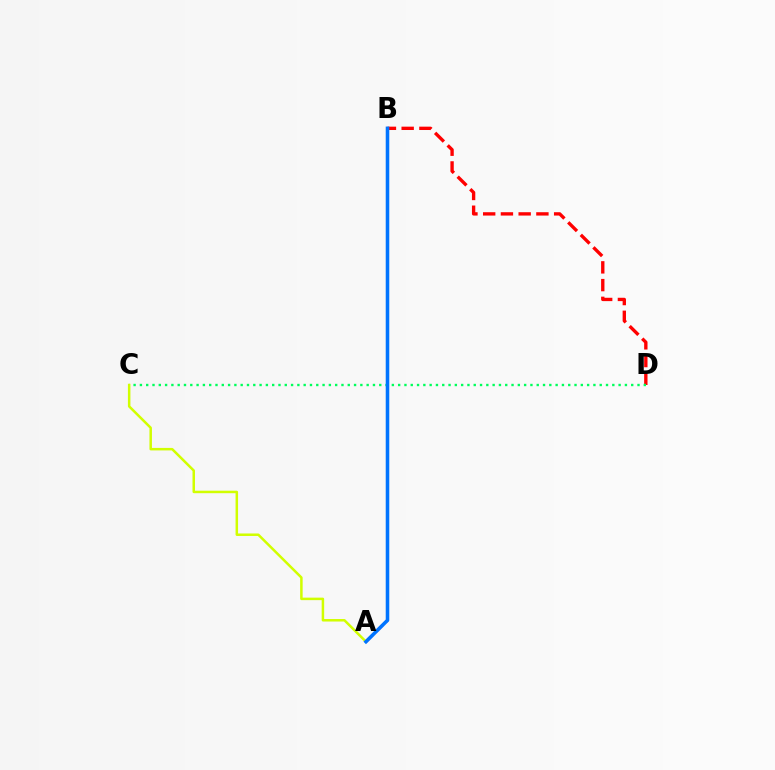{('B', 'D'): [{'color': '#ff0000', 'line_style': 'dashed', 'thickness': 2.41}], ('C', 'D'): [{'color': '#00ff5c', 'line_style': 'dotted', 'thickness': 1.71}], ('A', 'C'): [{'color': '#d1ff00', 'line_style': 'solid', 'thickness': 1.8}], ('A', 'B'): [{'color': '#b900ff', 'line_style': 'dashed', 'thickness': 1.9}, {'color': '#0074ff', 'line_style': 'solid', 'thickness': 2.56}]}